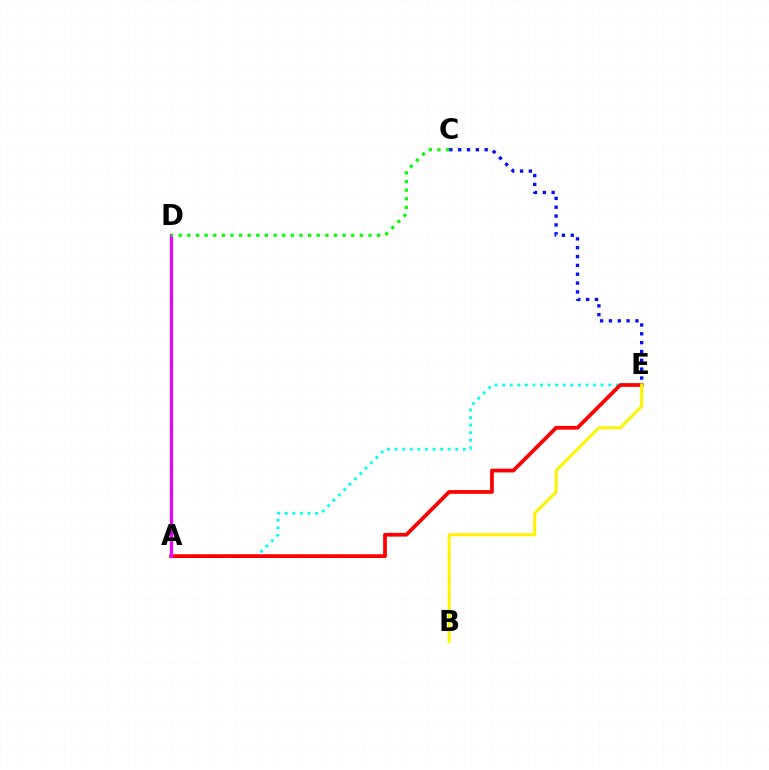{('C', 'E'): [{'color': '#0010ff', 'line_style': 'dotted', 'thickness': 2.4}], ('A', 'E'): [{'color': '#00fff6', 'line_style': 'dotted', 'thickness': 2.06}, {'color': '#ff0000', 'line_style': 'solid', 'thickness': 2.7}], ('A', 'D'): [{'color': '#ee00ff', 'line_style': 'solid', 'thickness': 2.28}], ('C', 'D'): [{'color': '#08ff00', 'line_style': 'dotted', 'thickness': 2.34}], ('B', 'E'): [{'color': '#fcf500', 'line_style': 'solid', 'thickness': 2.16}]}